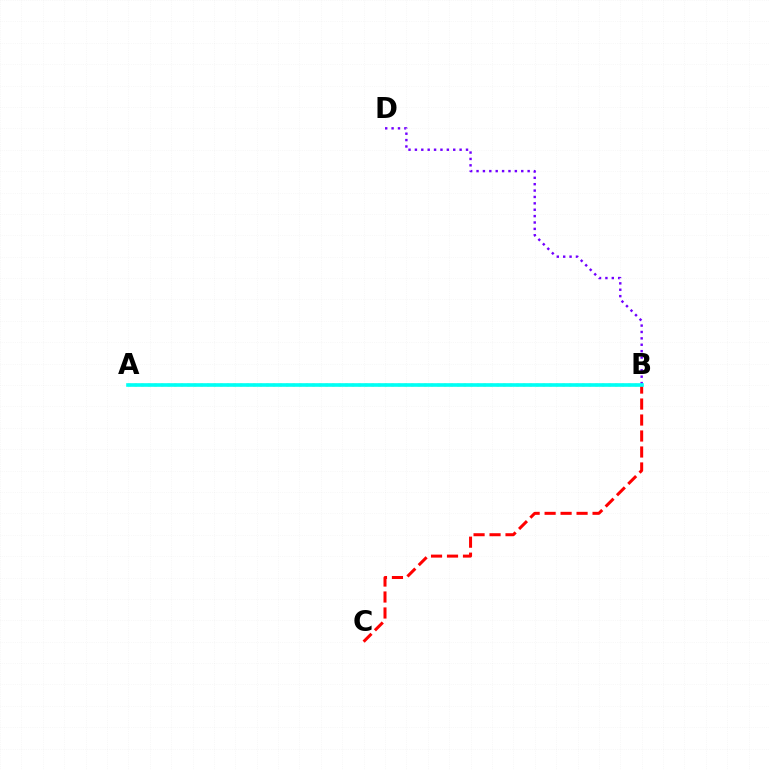{('A', 'B'): [{'color': '#84ff00', 'line_style': 'dotted', 'thickness': 1.79}, {'color': '#00fff6', 'line_style': 'solid', 'thickness': 2.62}], ('B', 'D'): [{'color': '#7200ff', 'line_style': 'dotted', 'thickness': 1.74}], ('B', 'C'): [{'color': '#ff0000', 'line_style': 'dashed', 'thickness': 2.17}]}